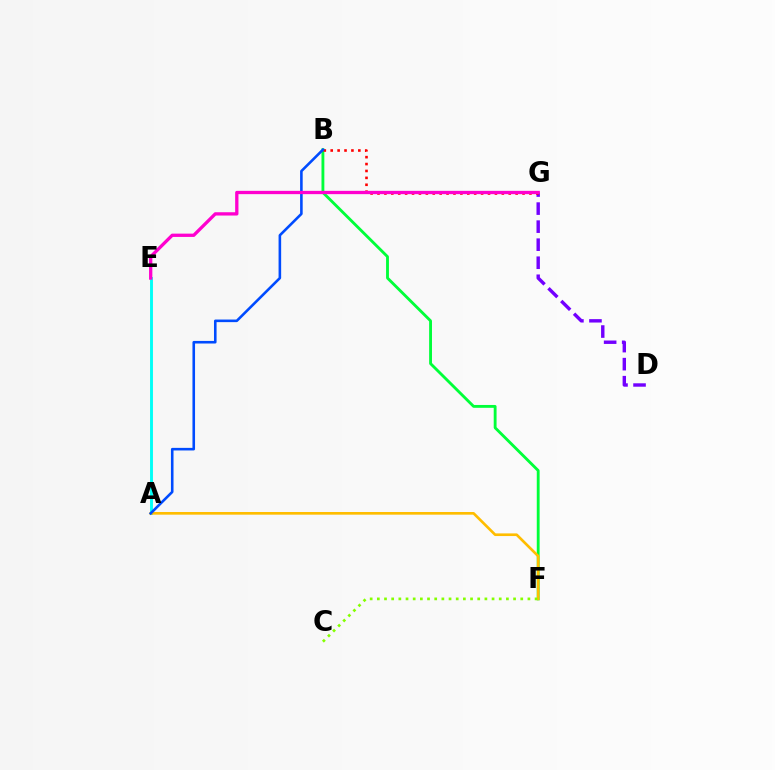{('B', 'F'): [{'color': '#00ff39', 'line_style': 'solid', 'thickness': 2.05}], ('A', 'E'): [{'color': '#00fff6', 'line_style': 'solid', 'thickness': 2.09}], ('A', 'F'): [{'color': '#ffbd00', 'line_style': 'solid', 'thickness': 1.91}], ('D', 'G'): [{'color': '#7200ff', 'line_style': 'dashed', 'thickness': 2.45}], ('B', 'G'): [{'color': '#ff0000', 'line_style': 'dotted', 'thickness': 1.88}], ('C', 'F'): [{'color': '#84ff00', 'line_style': 'dotted', 'thickness': 1.95}], ('A', 'B'): [{'color': '#004bff', 'line_style': 'solid', 'thickness': 1.86}], ('E', 'G'): [{'color': '#ff00cf', 'line_style': 'solid', 'thickness': 2.37}]}